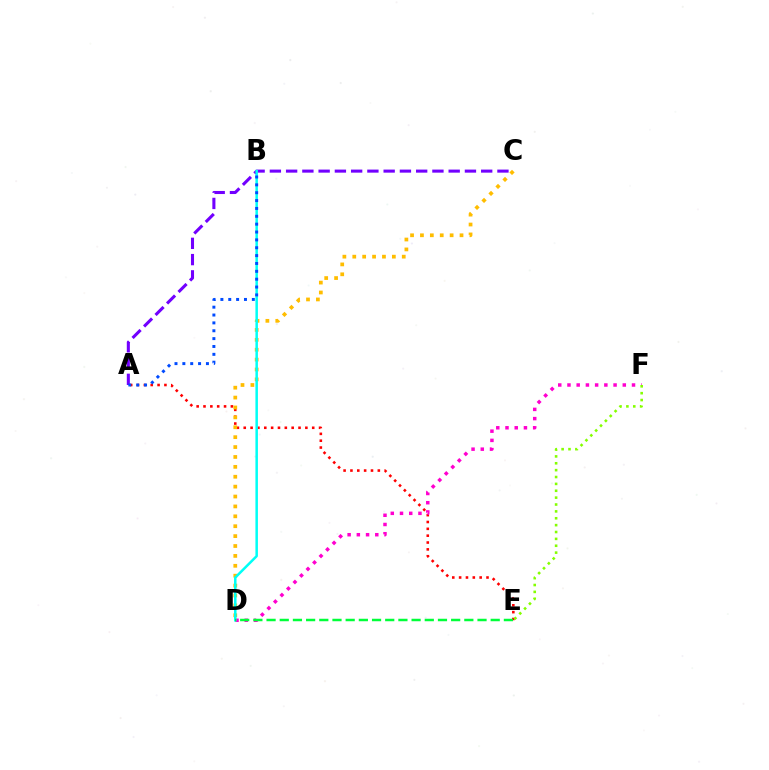{('A', 'E'): [{'color': '#ff0000', 'line_style': 'dotted', 'thickness': 1.86}], ('C', 'D'): [{'color': '#ffbd00', 'line_style': 'dotted', 'thickness': 2.69}], ('D', 'F'): [{'color': '#ff00cf', 'line_style': 'dotted', 'thickness': 2.51}], ('E', 'F'): [{'color': '#84ff00', 'line_style': 'dotted', 'thickness': 1.87}], ('A', 'C'): [{'color': '#7200ff', 'line_style': 'dashed', 'thickness': 2.21}], ('B', 'D'): [{'color': '#00fff6', 'line_style': 'solid', 'thickness': 1.81}], ('A', 'B'): [{'color': '#004bff', 'line_style': 'dotted', 'thickness': 2.14}], ('D', 'E'): [{'color': '#00ff39', 'line_style': 'dashed', 'thickness': 1.79}]}